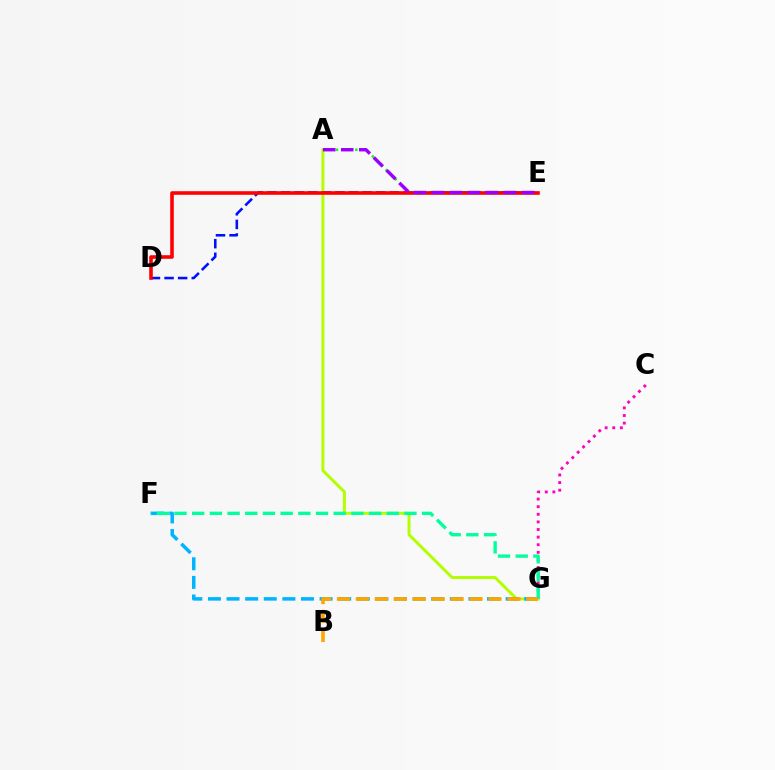{('A', 'G'): [{'color': '#b3ff00', 'line_style': 'solid', 'thickness': 2.14}], ('D', 'E'): [{'color': '#0010ff', 'line_style': 'dashed', 'thickness': 1.85}, {'color': '#ff0000', 'line_style': 'solid', 'thickness': 2.58}], ('C', 'G'): [{'color': '#ff00bd', 'line_style': 'dotted', 'thickness': 2.07}], ('A', 'E'): [{'color': '#08ff00', 'line_style': 'dotted', 'thickness': 1.75}, {'color': '#9b00ff', 'line_style': 'dashed', 'thickness': 2.45}], ('F', 'G'): [{'color': '#00b5ff', 'line_style': 'dashed', 'thickness': 2.53}, {'color': '#00ff9d', 'line_style': 'dashed', 'thickness': 2.4}], ('B', 'G'): [{'color': '#ffa500', 'line_style': 'dashed', 'thickness': 2.57}]}